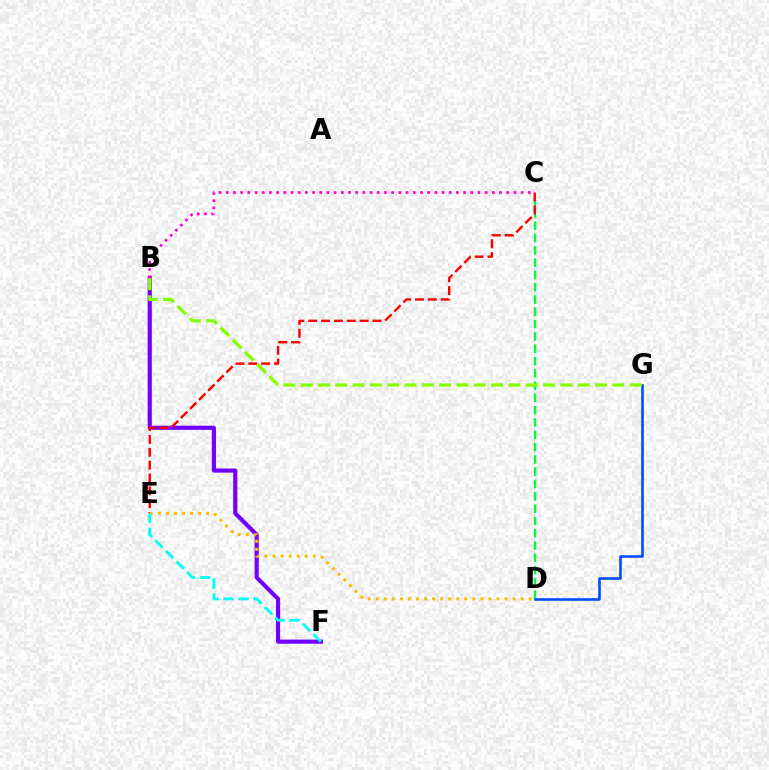{('C', 'D'): [{'color': '#00ff39', 'line_style': 'dashed', 'thickness': 1.67}], ('B', 'F'): [{'color': '#7200ff', 'line_style': 'solid', 'thickness': 2.99}], ('C', 'E'): [{'color': '#ff0000', 'line_style': 'dashed', 'thickness': 1.74}], ('D', 'G'): [{'color': '#004bff', 'line_style': 'solid', 'thickness': 1.86}], ('D', 'E'): [{'color': '#ffbd00', 'line_style': 'dotted', 'thickness': 2.19}], ('B', 'G'): [{'color': '#84ff00', 'line_style': 'dashed', 'thickness': 2.35}], ('E', 'F'): [{'color': '#00fff6', 'line_style': 'dashed', 'thickness': 2.03}], ('B', 'C'): [{'color': '#ff00cf', 'line_style': 'dotted', 'thickness': 1.95}]}